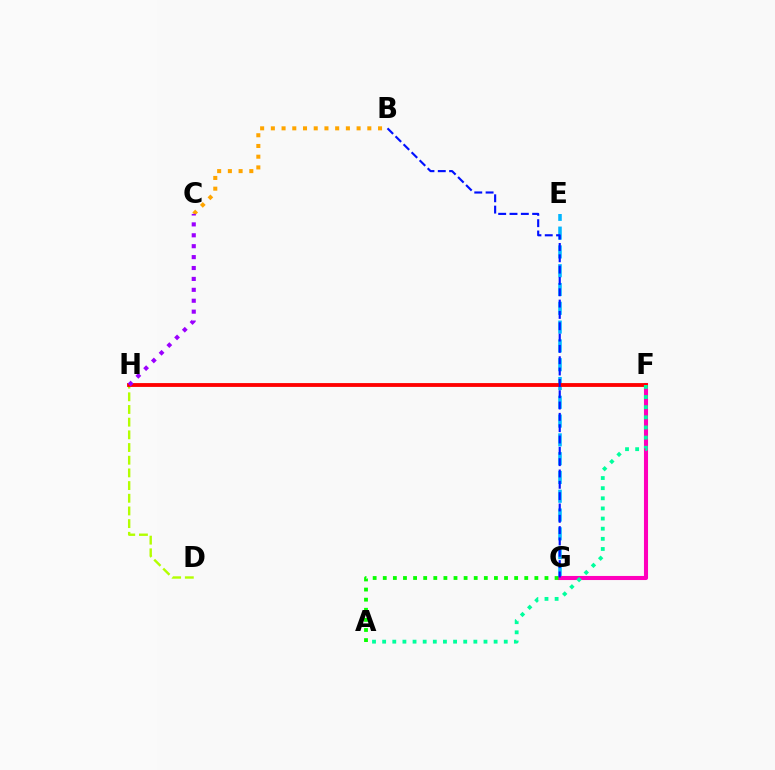{('E', 'G'): [{'color': '#00b5ff', 'line_style': 'dashed', 'thickness': 2.55}], ('F', 'G'): [{'color': '#ff00bd', 'line_style': 'solid', 'thickness': 2.94}], ('D', 'H'): [{'color': '#b3ff00', 'line_style': 'dashed', 'thickness': 1.72}], ('F', 'H'): [{'color': '#ff0000', 'line_style': 'solid', 'thickness': 2.76}], ('A', 'G'): [{'color': '#08ff00', 'line_style': 'dotted', 'thickness': 2.75}], ('A', 'F'): [{'color': '#00ff9d', 'line_style': 'dotted', 'thickness': 2.75}], ('B', 'C'): [{'color': '#ffa500', 'line_style': 'dotted', 'thickness': 2.91}], ('B', 'G'): [{'color': '#0010ff', 'line_style': 'dashed', 'thickness': 1.54}], ('C', 'H'): [{'color': '#9b00ff', 'line_style': 'dotted', 'thickness': 2.96}]}